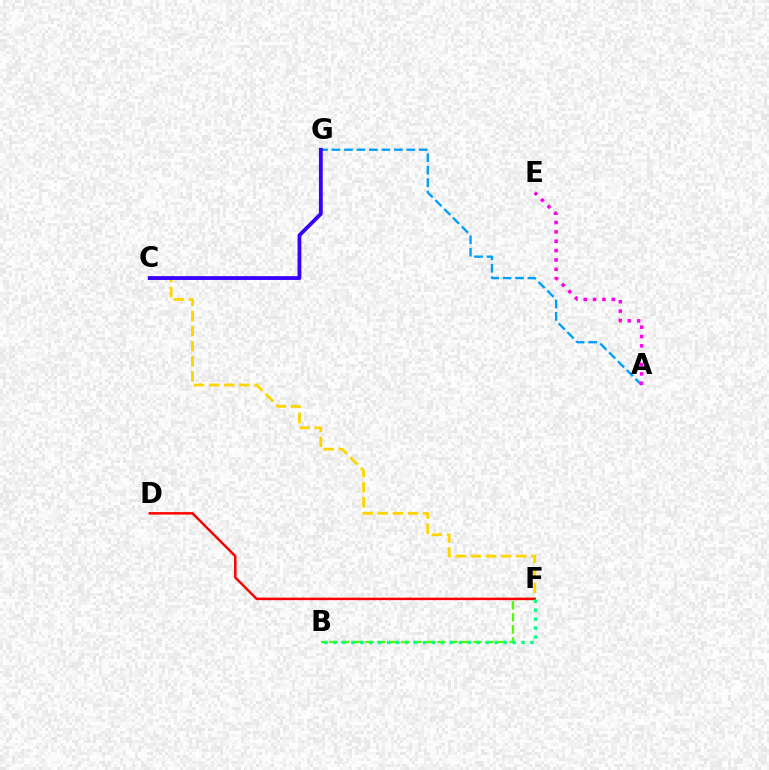{('C', 'F'): [{'color': '#ffd500', 'line_style': 'dashed', 'thickness': 2.05}], ('A', 'G'): [{'color': '#009eff', 'line_style': 'dashed', 'thickness': 1.69}], ('B', 'F'): [{'color': '#4fff00', 'line_style': 'dashed', 'thickness': 1.63}, {'color': '#00ff86', 'line_style': 'dotted', 'thickness': 2.43}], ('D', 'F'): [{'color': '#ff0000', 'line_style': 'solid', 'thickness': 1.78}], ('C', 'G'): [{'color': '#3700ff', 'line_style': 'solid', 'thickness': 2.74}], ('A', 'E'): [{'color': '#ff00ed', 'line_style': 'dotted', 'thickness': 2.54}]}